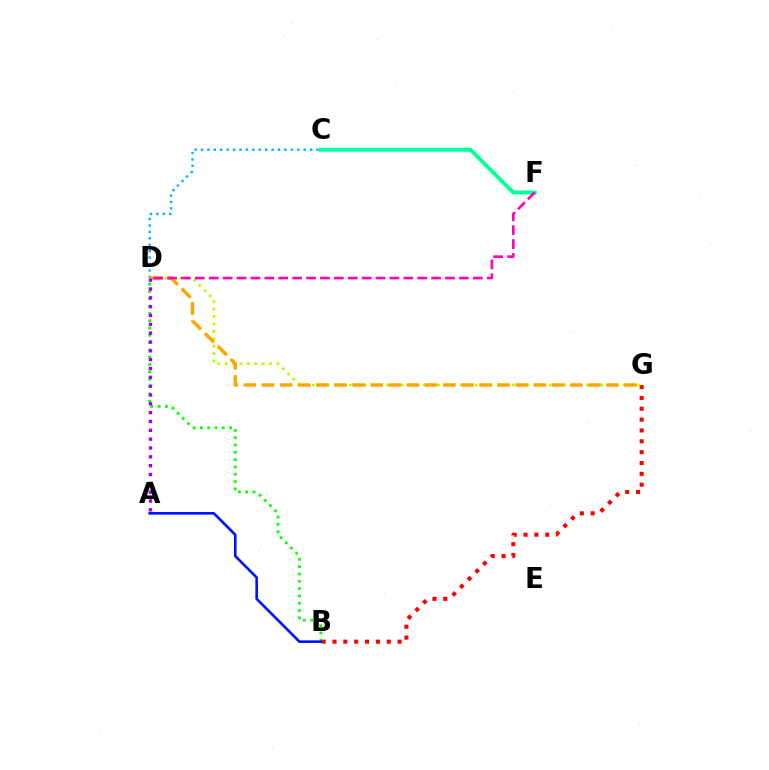{('C', 'D'): [{'color': '#00b5ff', 'line_style': 'dotted', 'thickness': 1.74}], ('B', 'G'): [{'color': '#ff0000', 'line_style': 'dotted', 'thickness': 2.95}], ('D', 'G'): [{'color': '#b3ff00', 'line_style': 'dotted', 'thickness': 2.01}, {'color': '#ffa500', 'line_style': 'dashed', 'thickness': 2.46}], ('C', 'F'): [{'color': '#00ff9d', 'line_style': 'solid', 'thickness': 2.83}], ('D', 'F'): [{'color': '#ff00bd', 'line_style': 'dashed', 'thickness': 1.89}], ('B', 'D'): [{'color': '#08ff00', 'line_style': 'dotted', 'thickness': 1.99}], ('A', 'B'): [{'color': '#0010ff', 'line_style': 'solid', 'thickness': 1.88}], ('A', 'D'): [{'color': '#9b00ff', 'line_style': 'dotted', 'thickness': 2.4}]}